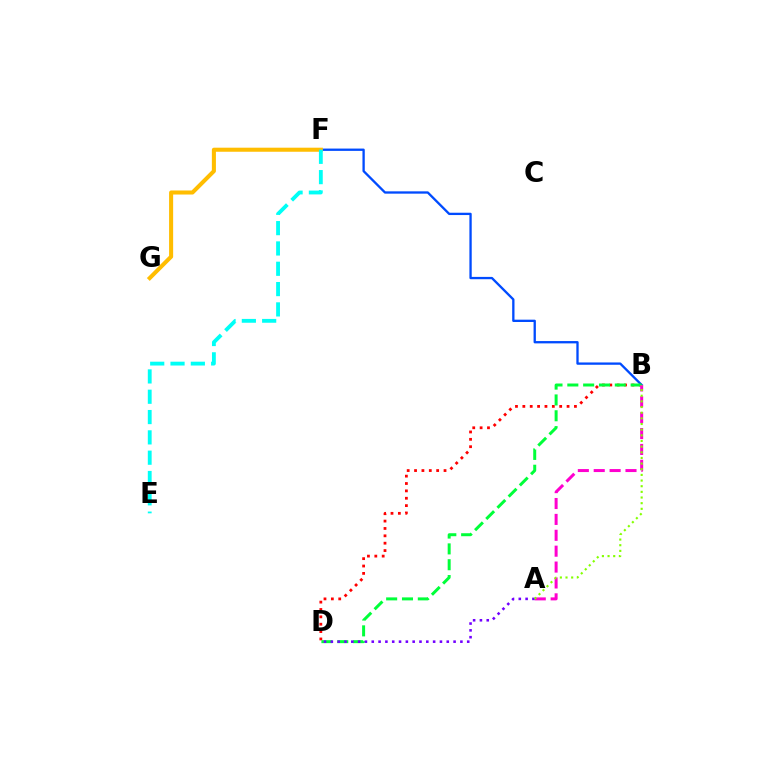{('B', 'D'): [{'color': '#ff0000', 'line_style': 'dotted', 'thickness': 2.0}, {'color': '#00ff39', 'line_style': 'dashed', 'thickness': 2.15}], ('B', 'F'): [{'color': '#004bff', 'line_style': 'solid', 'thickness': 1.67}], ('F', 'G'): [{'color': '#ffbd00', 'line_style': 'solid', 'thickness': 2.92}], ('A', 'B'): [{'color': '#ff00cf', 'line_style': 'dashed', 'thickness': 2.16}, {'color': '#84ff00', 'line_style': 'dotted', 'thickness': 1.54}], ('A', 'D'): [{'color': '#7200ff', 'line_style': 'dotted', 'thickness': 1.85}], ('E', 'F'): [{'color': '#00fff6', 'line_style': 'dashed', 'thickness': 2.76}]}